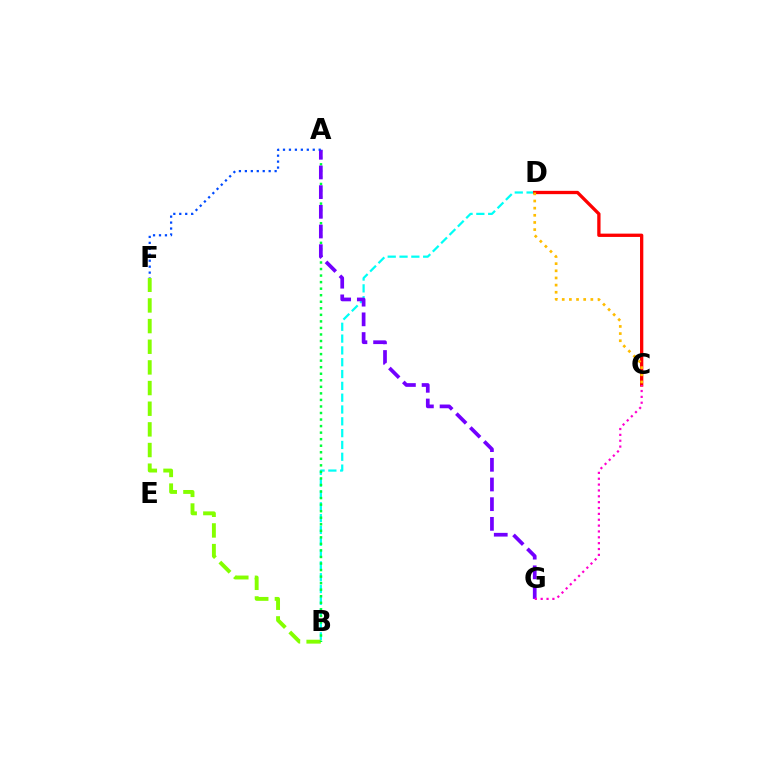{('B', 'D'): [{'color': '#00fff6', 'line_style': 'dashed', 'thickness': 1.61}], ('B', 'F'): [{'color': '#84ff00', 'line_style': 'dashed', 'thickness': 2.81}], ('A', 'B'): [{'color': '#00ff39', 'line_style': 'dotted', 'thickness': 1.78}], ('A', 'G'): [{'color': '#7200ff', 'line_style': 'dashed', 'thickness': 2.67}], ('C', 'D'): [{'color': '#ff0000', 'line_style': 'solid', 'thickness': 2.38}, {'color': '#ffbd00', 'line_style': 'dotted', 'thickness': 1.94}], ('C', 'G'): [{'color': '#ff00cf', 'line_style': 'dotted', 'thickness': 1.59}], ('A', 'F'): [{'color': '#004bff', 'line_style': 'dotted', 'thickness': 1.62}]}